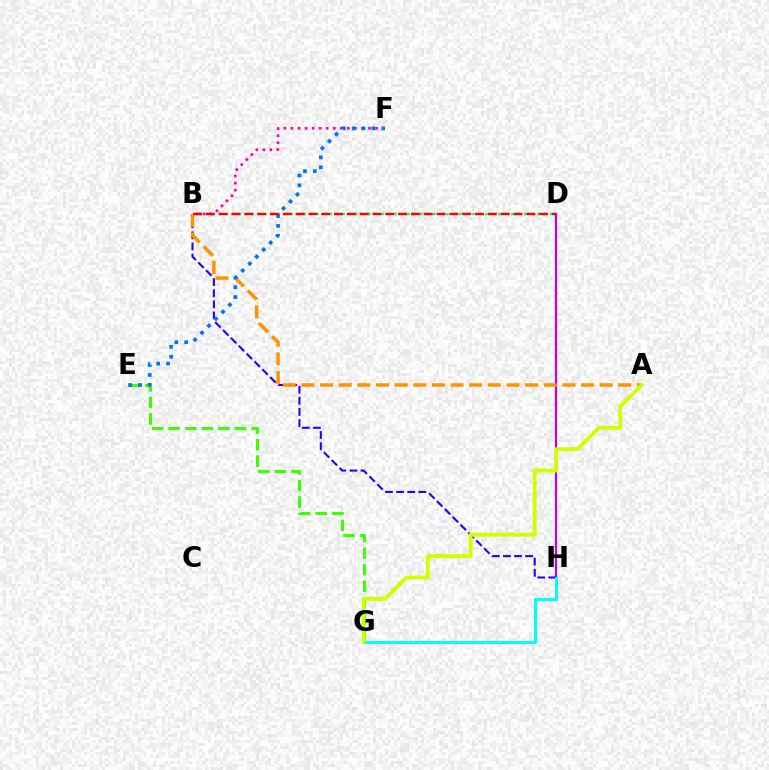{('D', 'H'): [{'color': '#b900ff', 'line_style': 'solid', 'thickness': 1.6}], ('B', 'D'): [{'color': '#00ff5c', 'line_style': 'dotted', 'thickness': 1.76}, {'color': '#ff0000', 'line_style': 'dashed', 'thickness': 1.74}], ('B', 'H'): [{'color': '#2500ff', 'line_style': 'dashed', 'thickness': 1.51}], ('E', 'G'): [{'color': '#3dff00', 'line_style': 'dashed', 'thickness': 2.25}], ('B', 'F'): [{'color': '#ff00ac', 'line_style': 'dotted', 'thickness': 1.92}], ('A', 'B'): [{'color': '#ff9400', 'line_style': 'dashed', 'thickness': 2.53}], ('G', 'H'): [{'color': '#00fff6', 'line_style': 'solid', 'thickness': 2.14}], ('A', 'G'): [{'color': '#d1ff00', 'line_style': 'solid', 'thickness': 2.77}], ('E', 'F'): [{'color': '#0074ff', 'line_style': 'dotted', 'thickness': 2.68}]}